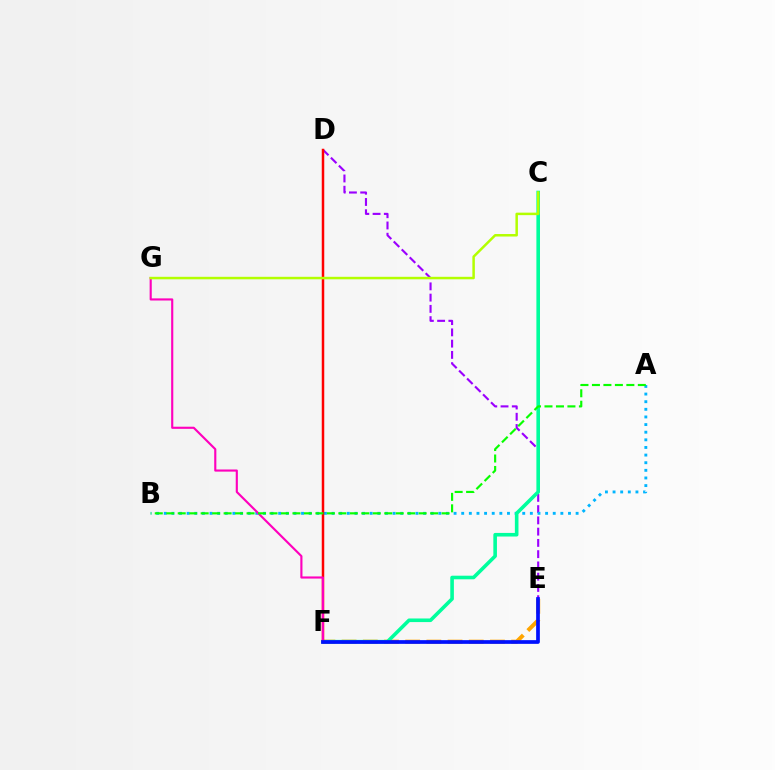{('D', 'E'): [{'color': '#9b00ff', 'line_style': 'dashed', 'thickness': 1.53}], ('A', 'B'): [{'color': '#00b5ff', 'line_style': 'dotted', 'thickness': 2.07}, {'color': '#08ff00', 'line_style': 'dashed', 'thickness': 1.56}], ('E', 'F'): [{'color': '#ffa500', 'line_style': 'dashed', 'thickness': 2.88}, {'color': '#0010ff', 'line_style': 'solid', 'thickness': 2.67}], ('C', 'F'): [{'color': '#00ff9d', 'line_style': 'solid', 'thickness': 2.59}], ('D', 'F'): [{'color': '#ff0000', 'line_style': 'solid', 'thickness': 1.8}], ('F', 'G'): [{'color': '#ff00bd', 'line_style': 'solid', 'thickness': 1.54}], ('C', 'G'): [{'color': '#b3ff00', 'line_style': 'solid', 'thickness': 1.79}]}